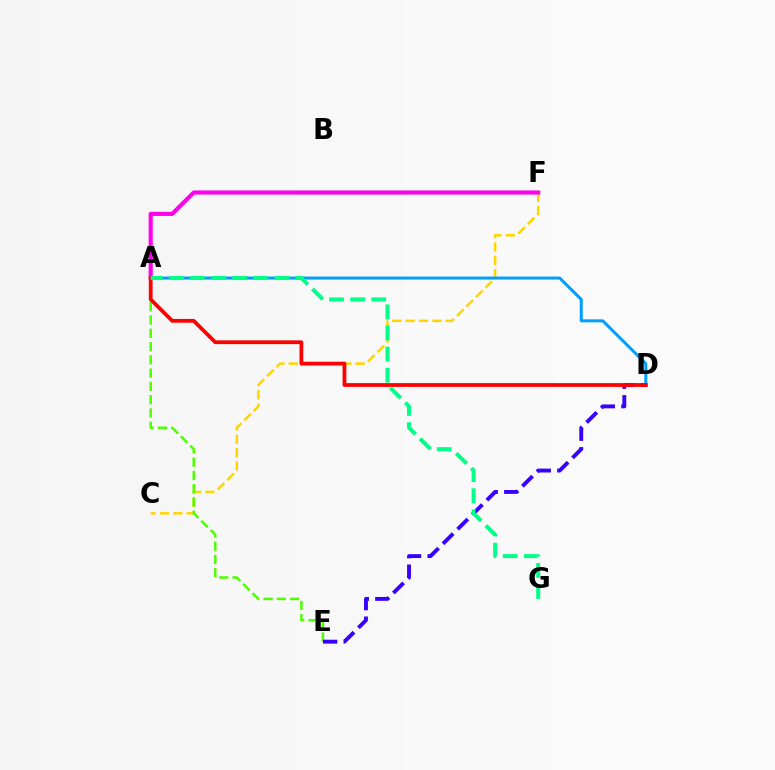{('C', 'F'): [{'color': '#ffd500', 'line_style': 'dashed', 'thickness': 1.82}], ('A', 'F'): [{'color': '#ff00ed', 'line_style': 'solid', 'thickness': 2.98}], ('A', 'D'): [{'color': '#009eff', 'line_style': 'solid', 'thickness': 2.15}, {'color': '#ff0000', 'line_style': 'solid', 'thickness': 2.72}], ('A', 'E'): [{'color': '#4fff00', 'line_style': 'dashed', 'thickness': 1.8}], ('D', 'E'): [{'color': '#3700ff', 'line_style': 'dashed', 'thickness': 2.8}], ('A', 'G'): [{'color': '#00ff86', 'line_style': 'dashed', 'thickness': 2.87}]}